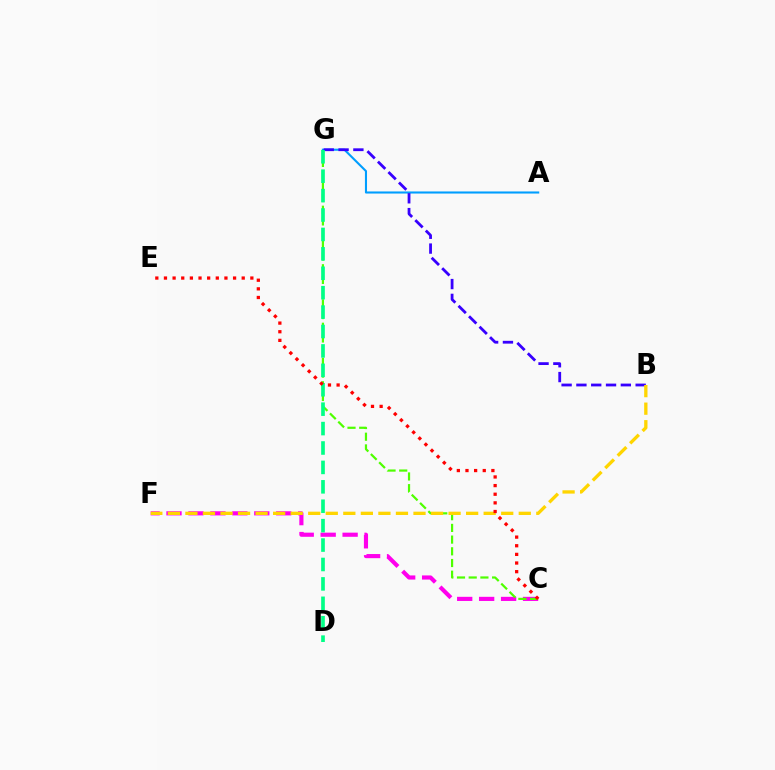{('C', 'F'): [{'color': '#ff00ed', 'line_style': 'dashed', 'thickness': 2.98}], ('C', 'G'): [{'color': '#4fff00', 'line_style': 'dashed', 'thickness': 1.59}], ('A', 'G'): [{'color': '#009eff', 'line_style': 'solid', 'thickness': 1.51}], ('B', 'G'): [{'color': '#3700ff', 'line_style': 'dashed', 'thickness': 2.01}], ('B', 'F'): [{'color': '#ffd500', 'line_style': 'dashed', 'thickness': 2.38}], ('D', 'G'): [{'color': '#00ff86', 'line_style': 'dashed', 'thickness': 2.64}], ('C', 'E'): [{'color': '#ff0000', 'line_style': 'dotted', 'thickness': 2.35}]}